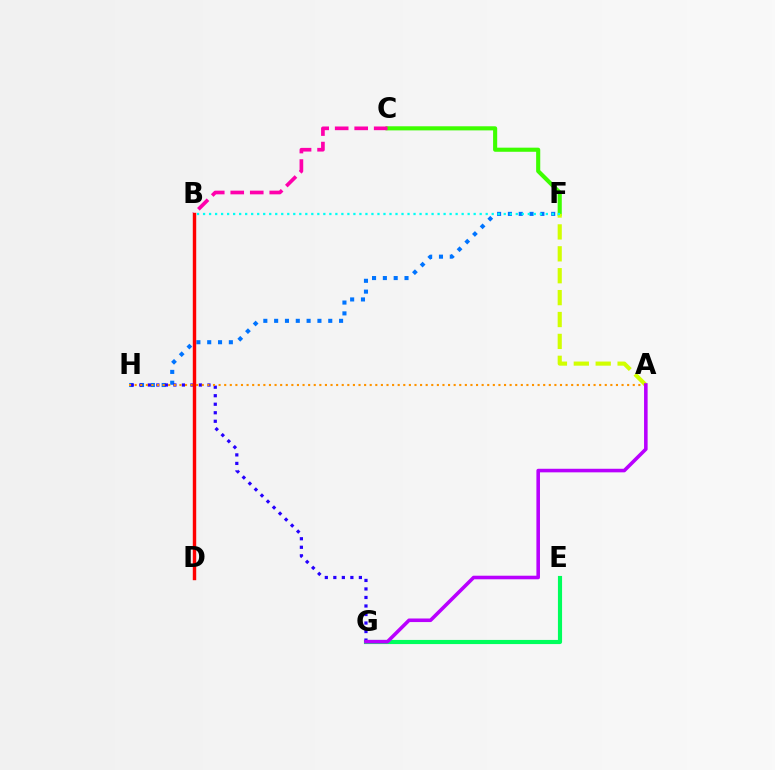{('F', 'H'): [{'color': '#0074ff', 'line_style': 'dotted', 'thickness': 2.94}], ('C', 'F'): [{'color': '#3dff00', 'line_style': 'solid', 'thickness': 2.96}], ('E', 'G'): [{'color': '#00ff5c', 'line_style': 'solid', 'thickness': 2.98}], ('G', 'H'): [{'color': '#2500ff', 'line_style': 'dotted', 'thickness': 2.31}], ('A', 'F'): [{'color': '#d1ff00', 'line_style': 'dashed', 'thickness': 2.97}], ('A', 'H'): [{'color': '#ff9400', 'line_style': 'dotted', 'thickness': 1.52}], ('A', 'G'): [{'color': '#b900ff', 'line_style': 'solid', 'thickness': 2.57}], ('B', 'C'): [{'color': '#ff00ac', 'line_style': 'dashed', 'thickness': 2.65}], ('B', 'F'): [{'color': '#00fff6', 'line_style': 'dotted', 'thickness': 1.63}], ('B', 'D'): [{'color': '#ff0000', 'line_style': 'solid', 'thickness': 2.46}]}